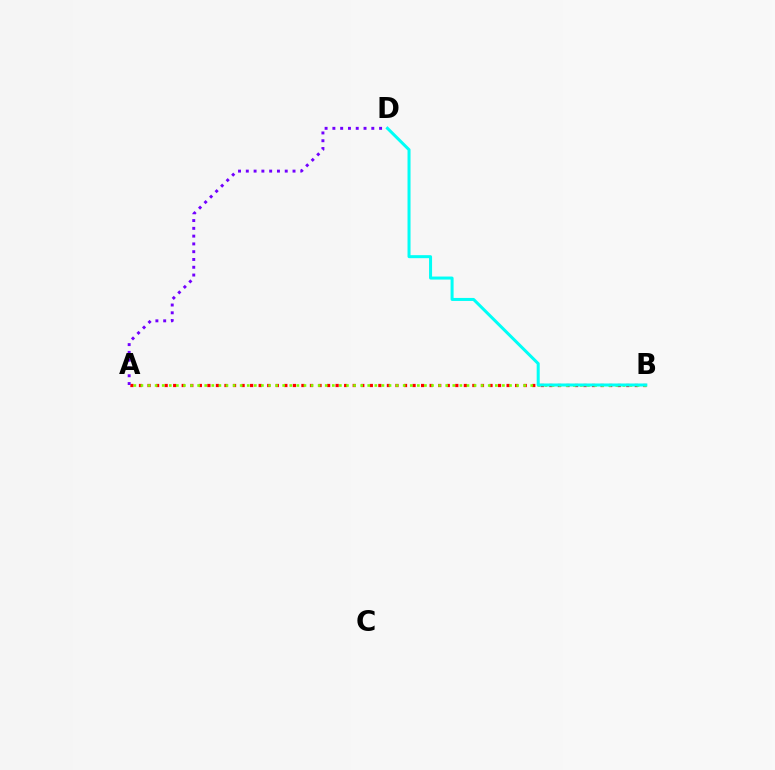{('A', 'B'): [{'color': '#ff0000', 'line_style': 'dotted', 'thickness': 2.32}, {'color': '#84ff00', 'line_style': 'dotted', 'thickness': 1.93}], ('A', 'D'): [{'color': '#7200ff', 'line_style': 'dotted', 'thickness': 2.12}], ('B', 'D'): [{'color': '#00fff6', 'line_style': 'solid', 'thickness': 2.17}]}